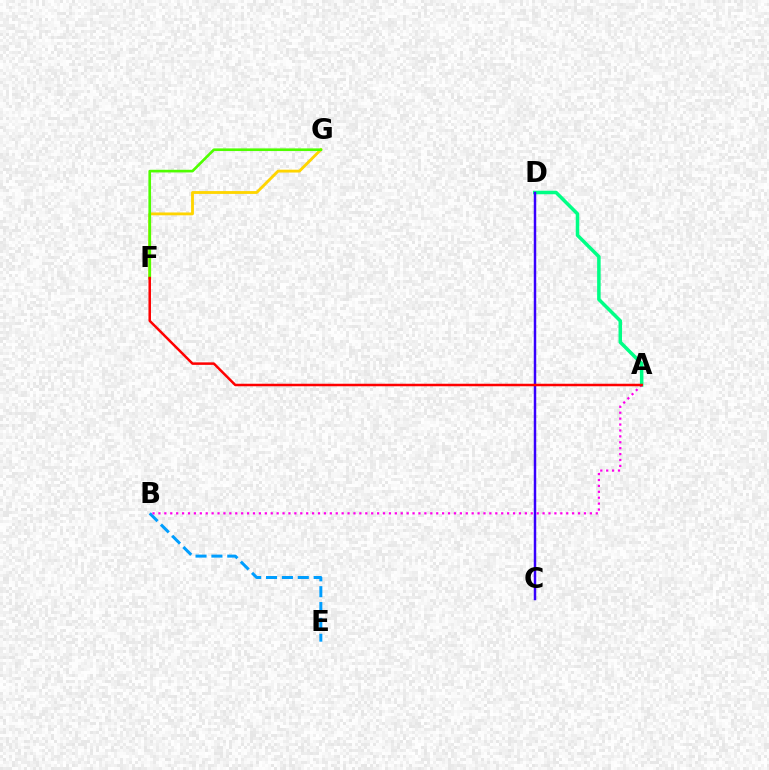{('A', 'D'): [{'color': '#00ff86', 'line_style': 'solid', 'thickness': 2.53}], ('F', 'G'): [{'color': '#ffd500', 'line_style': 'solid', 'thickness': 2.04}, {'color': '#4fff00', 'line_style': 'solid', 'thickness': 1.91}], ('B', 'E'): [{'color': '#009eff', 'line_style': 'dashed', 'thickness': 2.16}], ('C', 'D'): [{'color': '#3700ff', 'line_style': 'solid', 'thickness': 1.78}], ('A', 'B'): [{'color': '#ff00ed', 'line_style': 'dotted', 'thickness': 1.61}], ('A', 'F'): [{'color': '#ff0000', 'line_style': 'solid', 'thickness': 1.8}]}